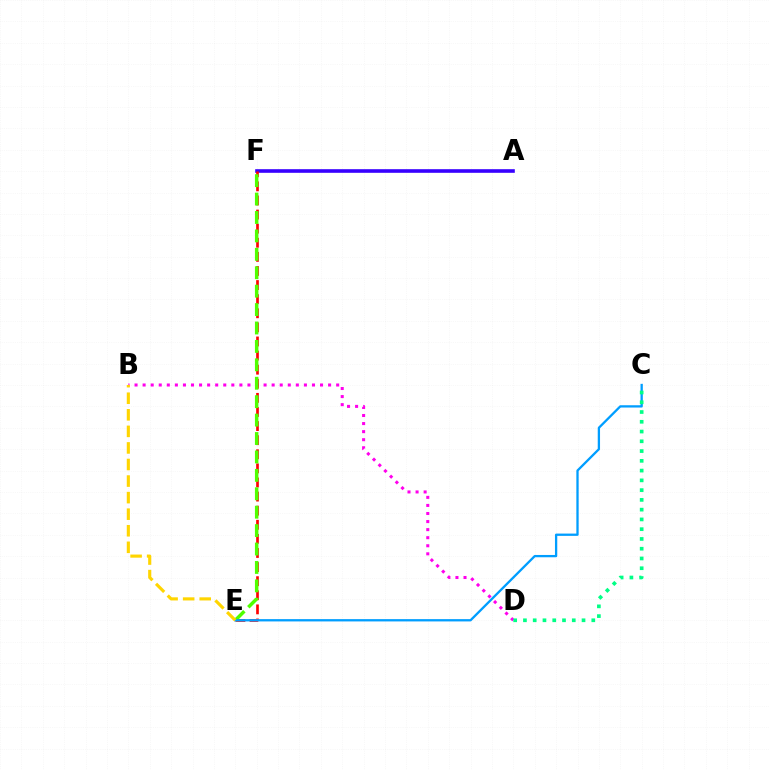{('B', 'D'): [{'color': '#ff00ed', 'line_style': 'dotted', 'thickness': 2.19}], ('A', 'F'): [{'color': '#3700ff', 'line_style': 'solid', 'thickness': 2.6}], ('E', 'F'): [{'color': '#ff0000', 'line_style': 'dashed', 'thickness': 1.92}, {'color': '#4fff00', 'line_style': 'dashed', 'thickness': 2.5}], ('C', 'E'): [{'color': '#009eff', 'line_style': 'solid', 'thickness': 1.65}], ('C', 'D'): [{'color': '#00ff86', 'line_style': 'dotted', 'thickness': 2.65}], ('B', 'E'): [{'color': '#ffd500', 'line_style': 'dashed', 'thickness': 2.25}]}